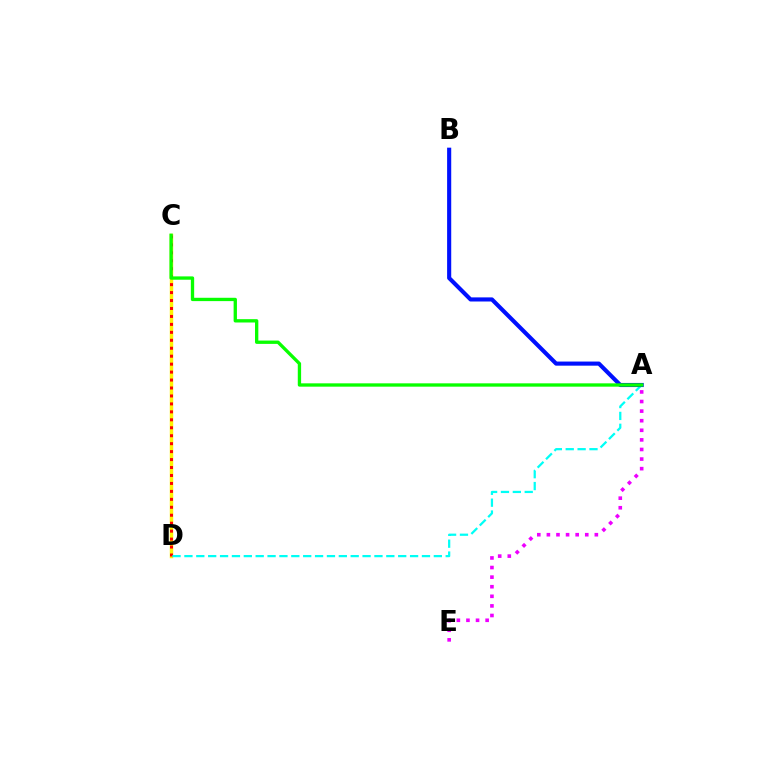{('C', 'D'): [{'color': '#fcf500', 'line_style': 'solid', 'thickness': 2.48}, {'color': '#ff0000', 'line_style': 'dotted', 'thickness': 2.16}], ('A', 'E'): [{'color': '#ee00ff', 'line_style': 'dotted', 'thickness': 2.61}], ('A', 'D'): [{'color': '#00fff6', 'line_style': 'dashed', 'thickness': 1.61}], ('A', 'B'): [{'color': '#0010ff', 'line_style': 'solid', 'thickness': 2.96}], ('A', 'C'): [{'color': '#08ff00', 'line_style': 'solid', 'thickness': 2.4}]}